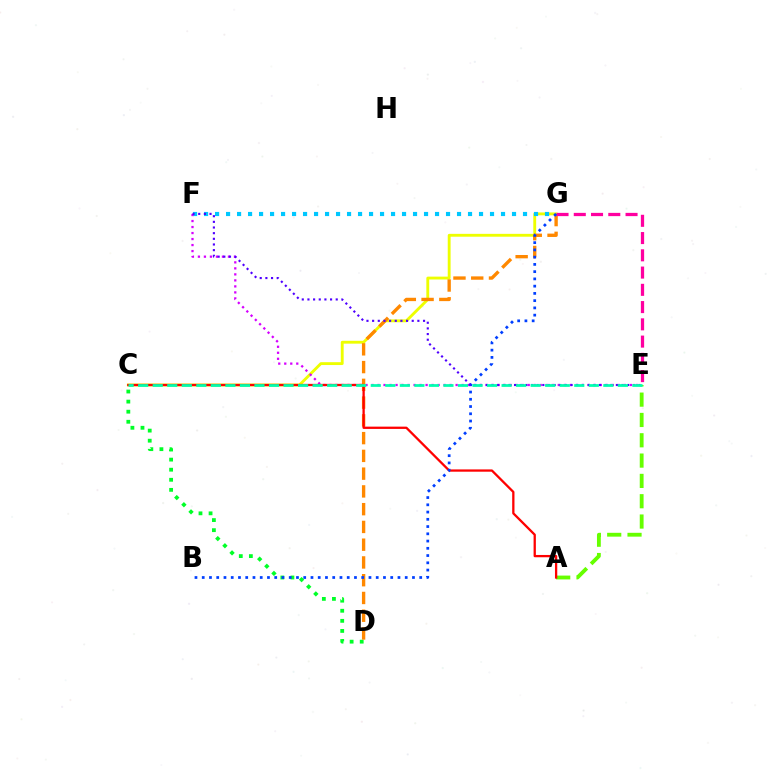{('C', 'D'): [{'color': '#00ff27', 'line_style': 'dotted', 'thickness': 2.74}], ('A', 'E'): [{'color': '#66ff00', 'line_style': 'dashed', 'thickness': 2.76}], ('C', 'G'): [{'color': '#eeff00', 'line_style': 'solid', 'thickness': 2.06}], ('D', 'G'): [{'color': '#ff8800', 'line_style': 'dashed', 'thickness': 2.41}], ('F', 'G'): [{'color': '#00c7ff', 'line_style': 'dotted', 'thickness': 2.99}], ('E', 'F'): [{'color': '#d600ff', 'line_style': 'dotted', 'thickness': 1.63}, {'color': '#4f00ff', 'line_style': 'dotted', 'thickness': 1.54}], ('E', 'G'): [{'color': '#ff00a0', 'line_style': 'dashed', 'thickness': 2.34}], ('A', 'C'): [{'color': '#ff0000', 'line_style': 'solid', 'thickness': 1.65}], ('B', 'G'): [{'color': '#003fff', 'line_style': 'dotted', 'thickness': 1.97}], ('C', 'E'): [{'color': '#00ffaf', 'line_style': 'dashed', 'thickness': 1.97}]}